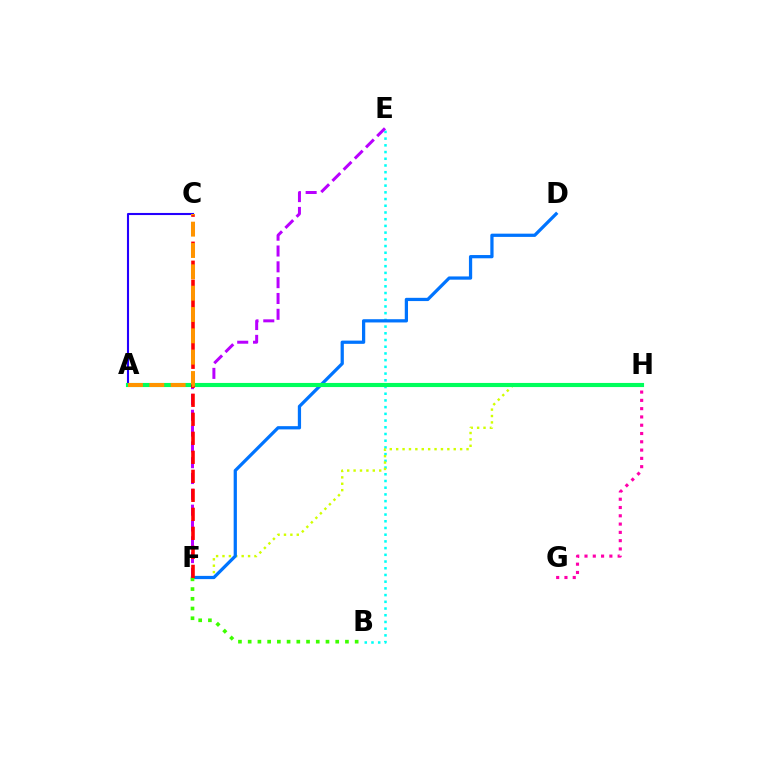{('B', 'E'): [{'color': '#00fff6', 'line_style': 'dotted', 'thickness': 1.82}], ('G', 'H'): [{'color': '#ff00ac', 'line_style': 'dotted', 'thickness': 2.25}], ('F', 'H'): [{'color': '#d1ff00', 'line_style': 'dotted', 'thickness': 1.74}], ('E', 'F'): [{'color': '#b900ff', 'line_style': 'dashed', 'thickness': 2.15}], ('D', 'F'): [{'color': '#0074ff', 'line_style': 'solid', 'thickness': 2.34}], ('A', 'C'): [{'color': '#2500ff', 'line_style': 'solid', 'thickness': 1.51}, {'color': '#ff9400', 'line_style': 'dashed', 'thickness': 2.9}], ('B', 'F'): [{'color': '#3dff00', 'line_style': 'dotted', 'thickness': 2.64}], ('A', 'H'): [{'color': '#00ff5c', 'line_style': 'solid', 'thickness': 2.96}], ('C', 'F'): [{'color': '#ff0000', 'line_style': 'dashed', 'thickness': 2.58}]}